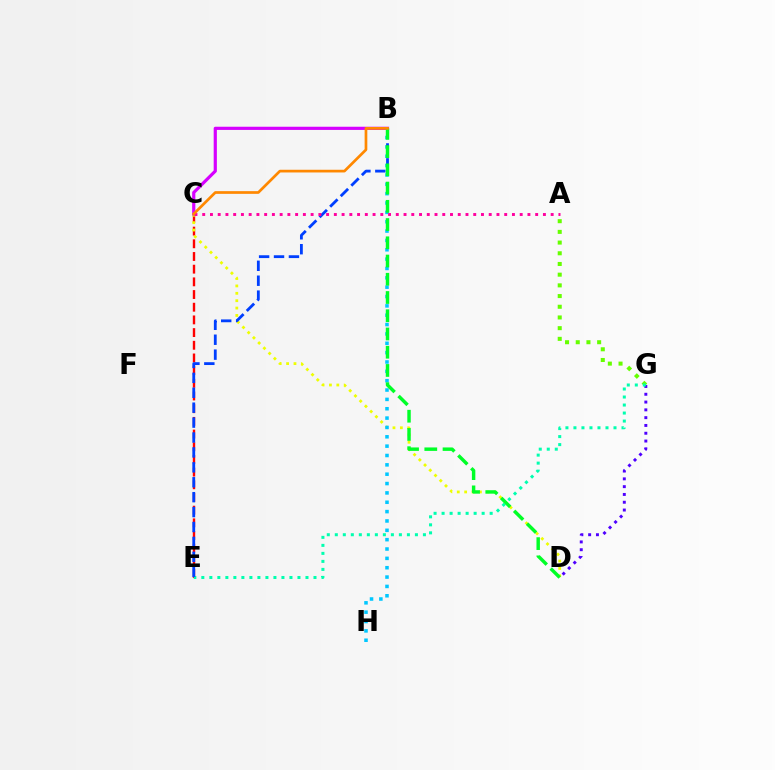{('D', 'G'): [{'color': '#4f00ff', 'line_style': 'dotted', 'thickness': 2.12}], ('A', 'G'): [{'color': '#66ff00', 'line_style': 'dotted', 'thickness': 2.91}], ('C', 'E'): [{'color': '#ff0000', 'line_style': 'dashed', 'thickness': 1.72}], ('C', 'D'): [{'color': '#eeff00', 'line_style': 'dotted', 'thickness': 2.01}], ('E', 'G'): [{'color': '#00ffaf', 'line_style': 'dotted', 'thickness': 2.18}], ('B', 'H'): [{'color': '#00c7ff', 'line_style': 'dotted', 'thickness': 2.54}], ('B', 'E'): [{'color': '#003fff', 'line_style': 'dashed', 'thickness': 2.03}], ('B', 'C'): [{'color': '#d600ff', 'line_style': 'solid', 'thickness': 2.29}, {'color': '#ff8800', 'line_style': 'solid', 'thickness': 1.94}], ('B', 'D'): [{'color': '#00ff27', 'line_style': 'dashed', 'thickness': 2.48}], ('A', 'C'): [{'color': '#ff00a0', 'line_style': 'dotted', 'thickness': 2.1}]}